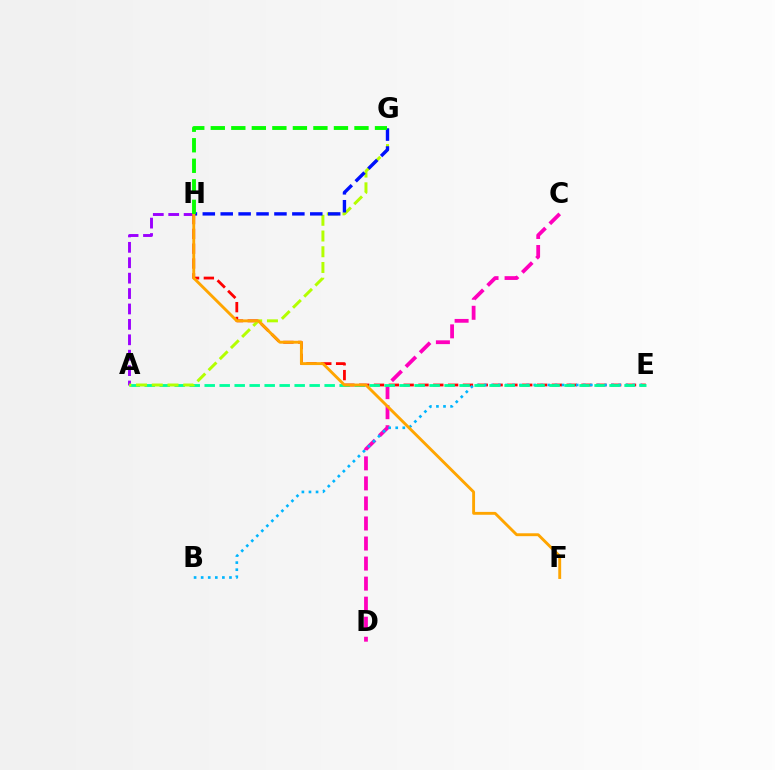{('E', 'H'): [{'color': '#ff0000', 'line_style': 'dashed', 'thickness': 2.01}], ('C', 'D'): [{'color': '#ff00bd', 'line_style': 'dashed', 'thickness': 2.72}], ('B', 'E'): [{'color': '#00b5ff', 'line_style': 'dotted', 'thickness': 1.92}], ('A', 'H'): [{'color': '#9b00ff', 'line_style': 'dashed', 'thickness': 2.09}], ('A', 'E'): [{'color': '#00ff9d', 'line_style': 'dashed', 'thickness': 2.04}], ('A', 'G'): [{'color': '#b3ff00', 'line_style': 'dashed', 'thickness': 2.14}], ('G', 'H'): [{'color': '#0010ff', 'line_style': 'dashed', 'thickness': 2.43}, {'color': '#08ff00', 'line_style': 'dashed', 'thickness': 2.79}], ('F', 'H'): [{'color': '#ffa500', 'line_style': 'solid', 'thickness': 2.07}]}